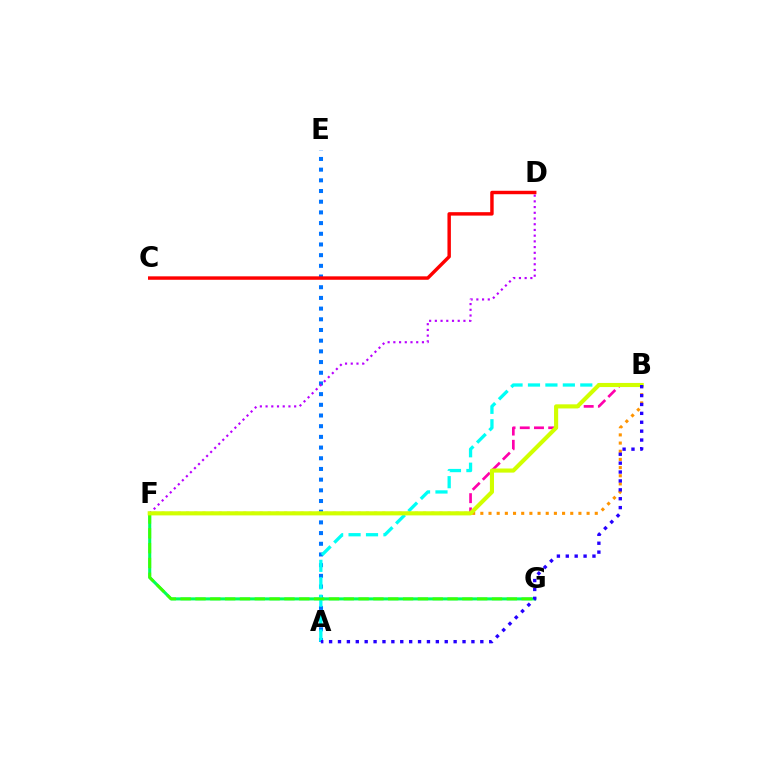{('A', 'E'): [{'color': '#0074ff', 'line_style': 'dotted', 'thickness': 2.9}], ('B', 'F'): [{'color': '#ff9400', 'line_style': 'dotted', 'thickness': 2.22}, {'color': '#ff00ac', 'line_style': 'dashed', 'thickness': 1.93}, {'color': '#d1ff00', 'line_style': 'solid', 'thickness': 2.96}], ('F', 'G'): [{'color': '#00ff5c', 'line_style': 'solid', 'thickness': 2.21}, {'color': '#3dff00', 'line_style': 'dashed', 'thickness': 2.01}], ('A', 'B'): [{'color': '#00fff6', 'line_style': 'dashed', 'thickness': 2.37}, {'color': '#2500ff', 'line_style': 'dotted', 'thickness': 2.42}], ('D', 'F'): [{'color': '#b900ff', 'line_style': 'dotted', 'thickness': 1.55}], ('C', 'D'): [{'color': '#ff0000', 'line_style': 'solid', 'thickness': 2.47}]}